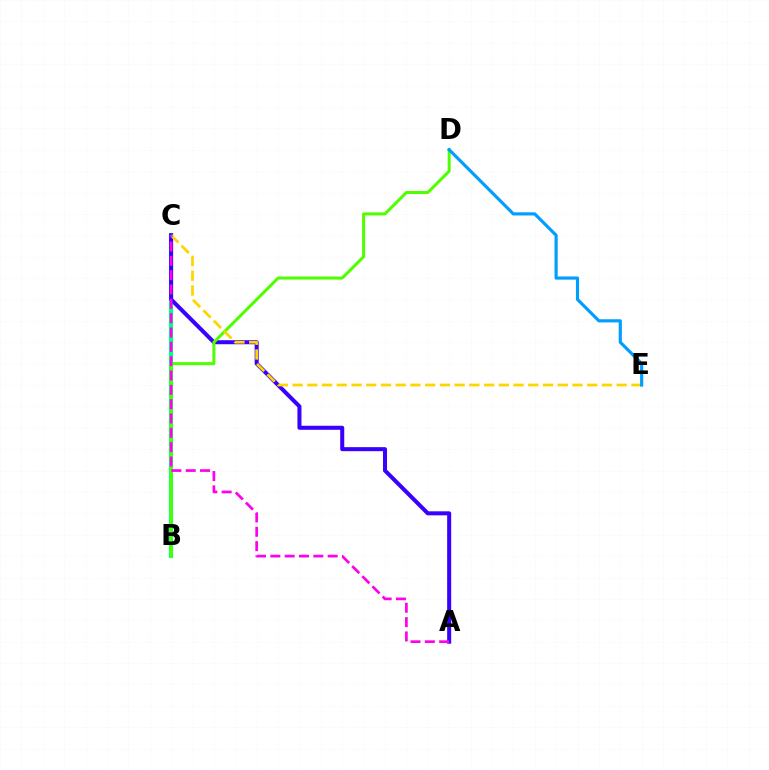{('B', 'C'): [{'color': '#ff0000', 'line_style': 'dashed', 'thickness': 1.71}, {'color': '#00ff86', 'line_style': 'solid', 'thickness': 2.99}], ('A', 'C'): [{'color': '#3700ff', 'line_style': 'solid', 'thickness': 2.9}, {'color': '#ff00ed', 'line_style': 'dashed', 'thickness': 1.95}], ('B', 'D'): [{'color': '#4fff00', 'line_style': 'solid', 'thickness': 2.18}], ('C', 'E'): [{'color': '#ffd500', 'line_style': 'dashed', 'thickness': 2.0}], ('D', 'E'): [{'color': '#009eff', 'line_style': 'solid', 'thickness': 2.28}]}